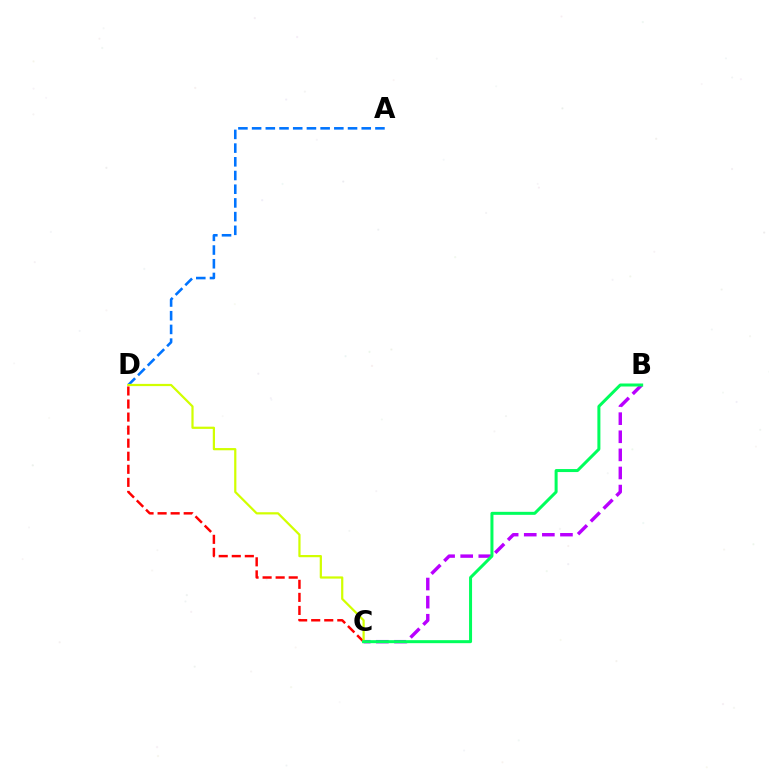{('A', 'D'): [{'color': '#0074ff', 'line_style': 'dashed', 'thickness': 1.86}], ('B', 'C'): [{'color': '#b900ff', 'line_style': 'dashed', 'thickness': 2.46}, {'color': '#00ff5c', 'line_style': 'solid', 'thickness': 2.17}], ('C', 'D'): [{'color': '#ff0000', 'line_style': 'dashed', 'thickness': 1.77}, {'color': '#d1ff00', 'line_style': 'solid', 'thickness': 1.6}]}